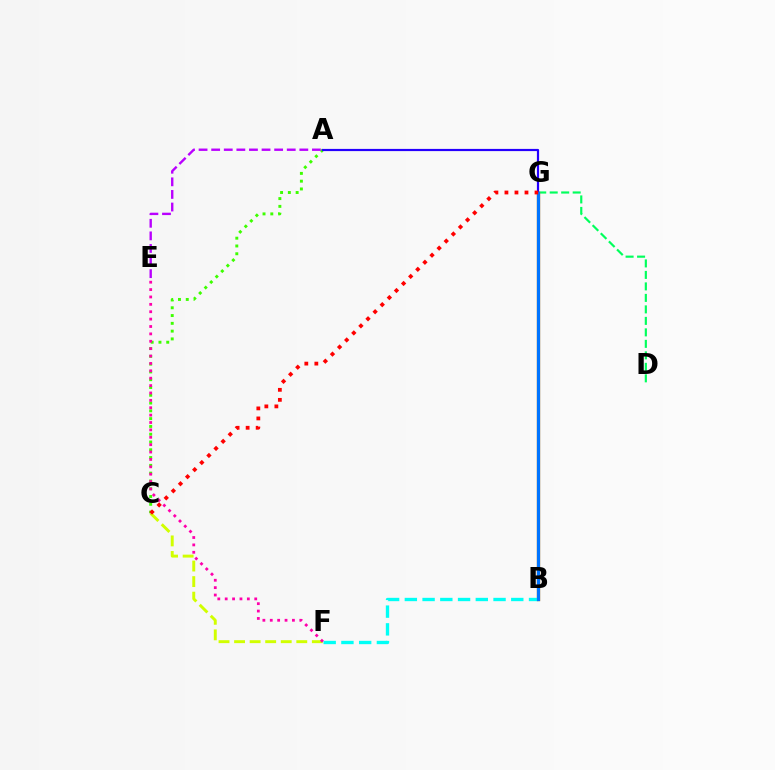{('D', 'G'): [{'color': '#00ff5c', 'line_style': 'dashed', 'thickness': 1.56}], ('B', 'G'): [{'color': '#ff9400', 'line_style': 'solid', 'thickness': 2.43}, {'color': '#0074ff', 'line_style': 'solid', 'thickness': 2.31}], ('C', 'F'): [{'color': '#d1ff00', 'line_style': 'dashed', 'thickness': 2.11}], ('A', 'C'): [{'color': '#3dff00', 'line_style': 'dotted', 'thickness': 2.12}], ('A', 'G'): [{'color': '#2500ff', 'line_style': 'solid', 'thickness': 1.58}], ('B', 'F'): [{'color': '#00fff6', 'line_style': 'dashed', 'thickness': 2.41}], ('E', 'F'): [{'color': '#ff00ac', 'line_style': 'dotted', 'thickness': 2.01}], ('C', 'G'): [{'color': '#ff0000', 'line_style': 'dotted', 'thickness': 2.72}], ('A', 'E'): [{'color': '#b900ff', 'line_style': 'dashed', 'thickness': 1.71}]}